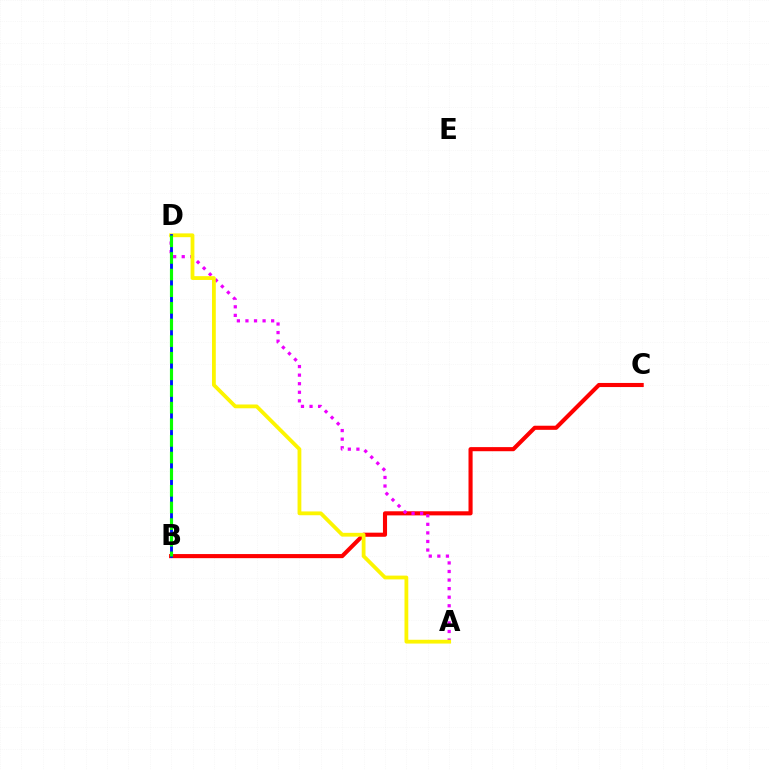{('B', 'C'): [{'color': '#ff0000', 'line_style': 'solid', 'thickness': 2.96}], ('B', 'D'): [{'color': '#00fff6', 'line_style': 'dashed', 'thickness': 1.91}, {'color': '#0010ff', 'line_style': 'solid', 'thickness': 2.03}, {'color': '#08ff00', 'line_style': 'dashed', 'thickness': 2.26}], ('A', 'D'): [{'color': '#ee00ff', 'line_style': 'dotted', 'thickness': 2.33}, {'color': '#fcf500', 'line_style': 'solid', 'thickness': 2.73}]}